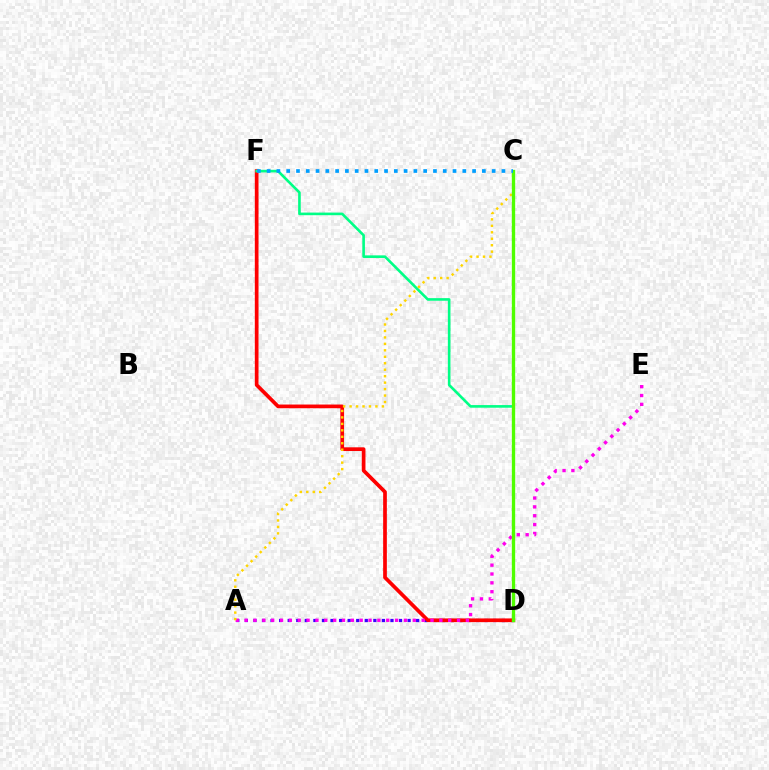{('A', 'D'): [{'color': '#3700ff', 'line_style': 'dotted', 'thickness': 2.33}], ('D', 'F'): [{'color': '#ff0000', 'line_style': 'solid', 'thickness': 2.67}, {'color': '#00ff86', 'line_style': 'solid', 'thickness': 1.89}], ('A', 'E'): [{'color': '#ff00ed', 'line_style': 'dotted', 'thickness': 2.41}], ('A', 'C'): [{'color': '#ffd500', 'line_style': 'dotted', 'thickness': 1.76}], ('C', 'D'): [{'color': '#4fff00', 'line_style': 'solid', 'thickness': 2.4}], ('C', 'F'): [{'color': '#009eff', 'line_style': 'dotted', 'thickness': 2.66}]}